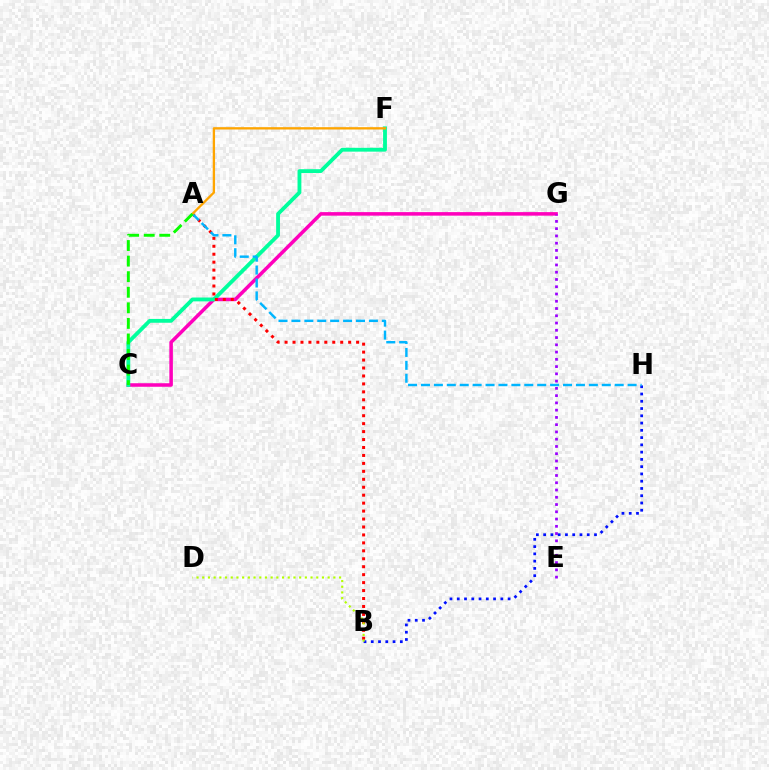{('C', 'G'): [{'color': '#ff00bd', 'line_style': 'solid', 'thickness': 2.54}], ('E', 'G'): [{'color': '#9b00ff', 'line_style': 'dotted', 'thickness': 1.97}], ('C', 'F'): [{'color': '#00ff9d', 'line_style': 'solid', 'thickness': 2.76}], ('A', 'B'): [{'color': '#ff0000', 'line_style': 'dotted', 'thickness': 2.16}], ('B', 'H'): [{'color': '#0010ff', 'line_style': 'dotted', 'thickness': 1.97}], ('A', 'H'): [{'color': '#00b5ff', 'line_style': 'dashed', 'thickness': 1.75}], ('A', 'F'): [{'color': '#ffa500', 'line_style': 'solid', 'thickness': 1.67}], ('A', 'C'): [{'color': '#08ff00', 'line_style': 'dashed', 'thickness': 2.12}], ('B', 'D'): [{'color': '#b3ff00', 'line_style': 'dotted', 'thickness': 1.55}]}